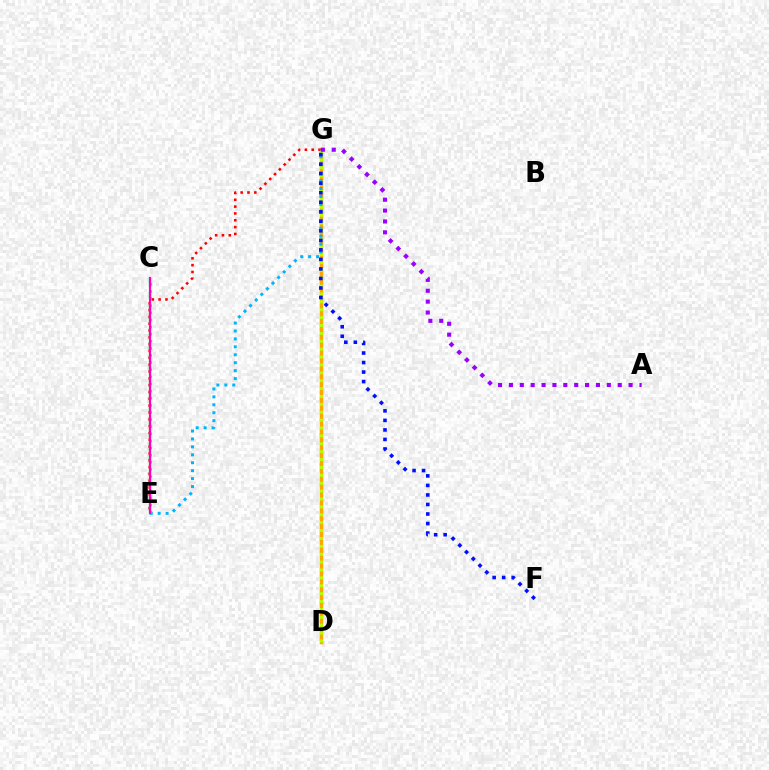{('D', 'G'): [{'color': '#ffa500', 'line_style': 'solid', 'thickness': 2.51}, {'color': '#b3ff00', 'line_style': 'dotted', 'thickness': 2.14}], ('C', 'E'): [{'color': '#00ff9d', 'line_style': 'dashed', 'thickness': 1.71}, {'color': '#08ff00', 'line_style': 'dotted', 'thickness': 1.93}, {'color': '#ff00bd', 'line_style': 'solid', 'thickness': 1.56}], ('E', 'G'): [{'color': '#ff0000', 'line_style': 'dotted', 'thickness': 1.86}, {'color': '#00b5ff', 'line_style': 'dotted', 'thickness': 2.16}], ('A', 'G'): [{'color': '#9b00ff', 'line_style': 'dotted', 'thickness': 2.96}], ('F', 'G'): [{'color': '#0010ff', 'line_style': 'dotted', 'thickness': 2.59}]}